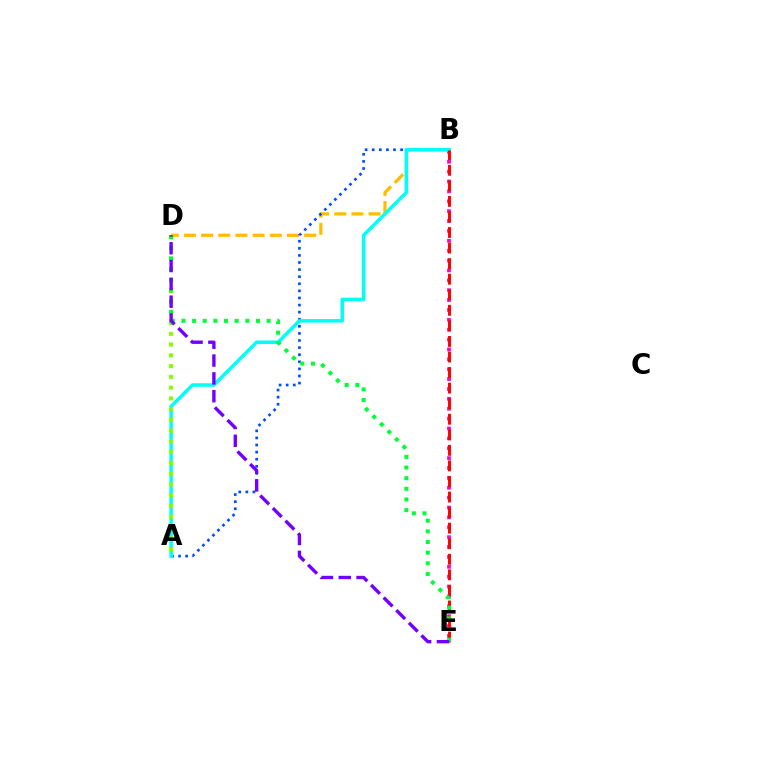{('B', 'E'): [{'color': '#ff00cf', 'line_style': 'dotted', 'thickness': 2.68}, {'color': '#ff0000', 'line_style': 'dashed', 'thickness': 2.11}], ('B', 'D'): [{'color': '#ffbd00', 'line_style': 'dashed', 'thickness': 2.33}], ('A', 'B'): [{'color': '#004bff', 'line_style': 'dotted', 'thickness': 1.93}, {'color': '#00fff6', 'line_style': 'solid', 'thickness': 2.54}], ('A', 'D'): [{'color': '#84ff00', 'line_style': 'dotted', 'thickness': 2.92}], ('D', 'E'): [{'color': '#00ff39', 'line_style': 'dotted', 'thickness': 2.89}, {'color': '#7200ff', 'line_style': 'dashed', 'thickness': 2.42}]}